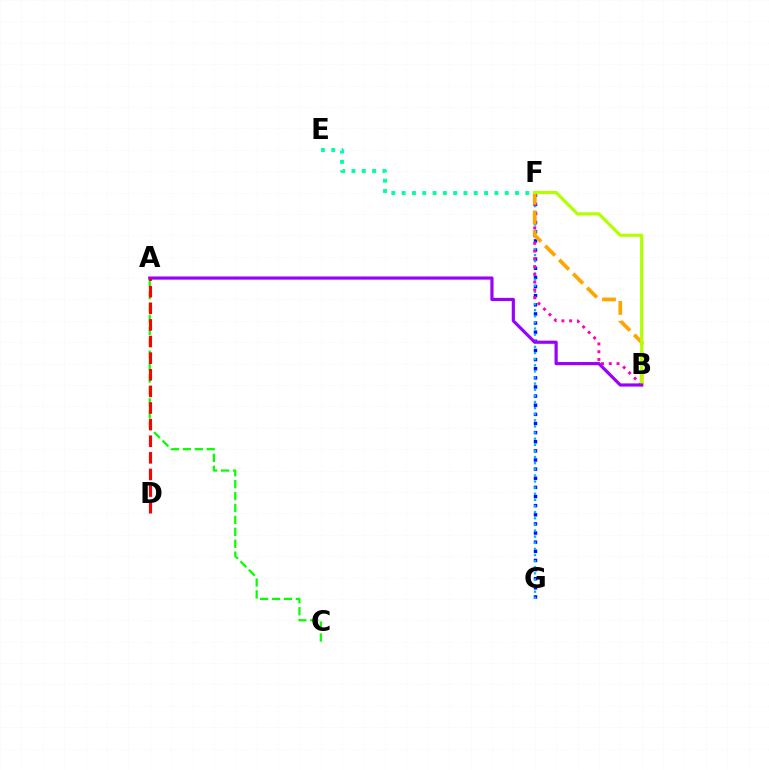{('E', 'F'): [{'color': '#00ff9d', 'line_style': 'dotted', 'thickness': 2.8}], ('F', 'G'): [{'color': '#0010ff', 'line_style': 'dotted', 'thickness': 2.48}, {'color': '#00b5ff', 'line_style': 'dotted', 'thickness': 1.66}], ('B', 'F'): [{'color': '#ff00bd', 'line_style': 'dotted', 'thickness': 2.11}, {'color': '#ffa500', 'line_style': 'dashed', 'thickness': 2.68}, {'color': '#b3ff00', 'line_style': 'solid', 'thickness': 2.29}], ('A', 'B'): [{'color': '#9b00ff', 'line_style': 'solid', 'thickness': 2.29}], ('A', 'C'): [{'color': '#08ff00', 'line_style': 'dashed', 'thickness': 1.62}], ('A', 'D'): [{'color': '#ff0000', 'line_style': 'dashed', 'thickness': 2.26}]}